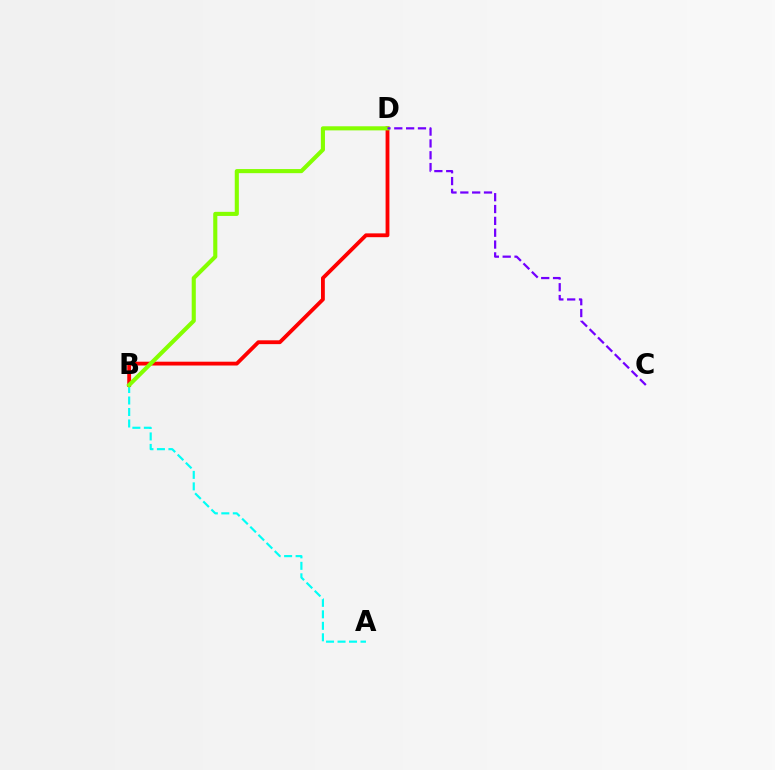{('B', 'D'): [{'color': '#ff0000', 'line_style': 'solid', 'thickness': 2.75}, {'color': '#84ff00', 'line_style': 'solid', 'thickness': 2.95}], ('A', 'B'): [{'color': '#00fff6', 'line_style': 'dashed', 'thickness': 1.56}], ('C', 'D'): [{'color': '#7200ff', 'line_style': 'dashed', 'thickness': 1.61}]}